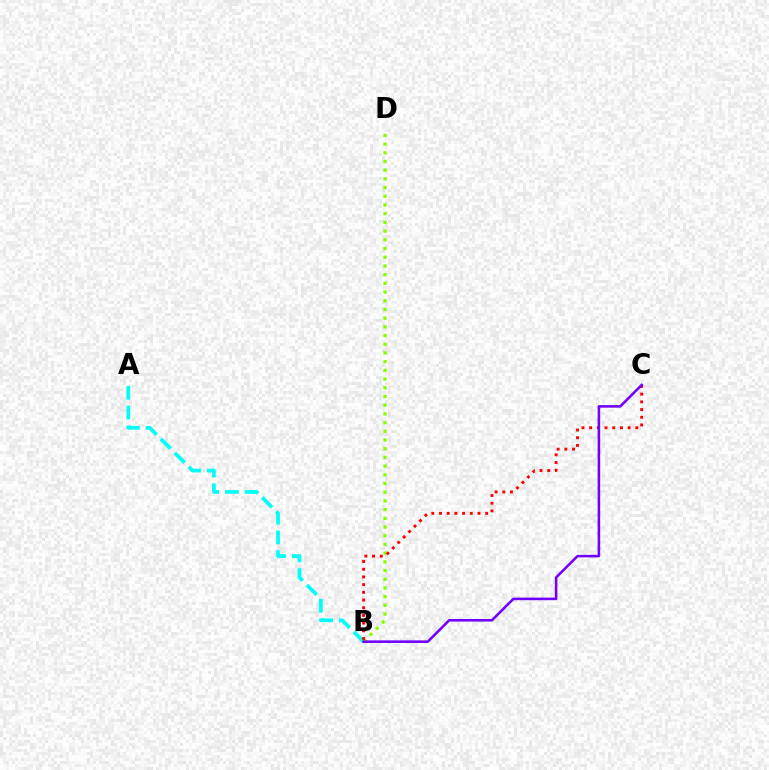{('A', 'B'): [{'color': '#00fff6', 'line_style': 'dashed', 'thickness': 2.68}], ('B', 'D'): [{'color': '#84ff00', 'line_style': 'dotted', 'thickness': 2.36}], ('B', 'C'): [{'color': '#ff0000', 'line_style': 'dotted', 'thickness': 2.09}, {'color': '#7200ff', 'line_style': 'solid', 'thickness': 1.85}]}